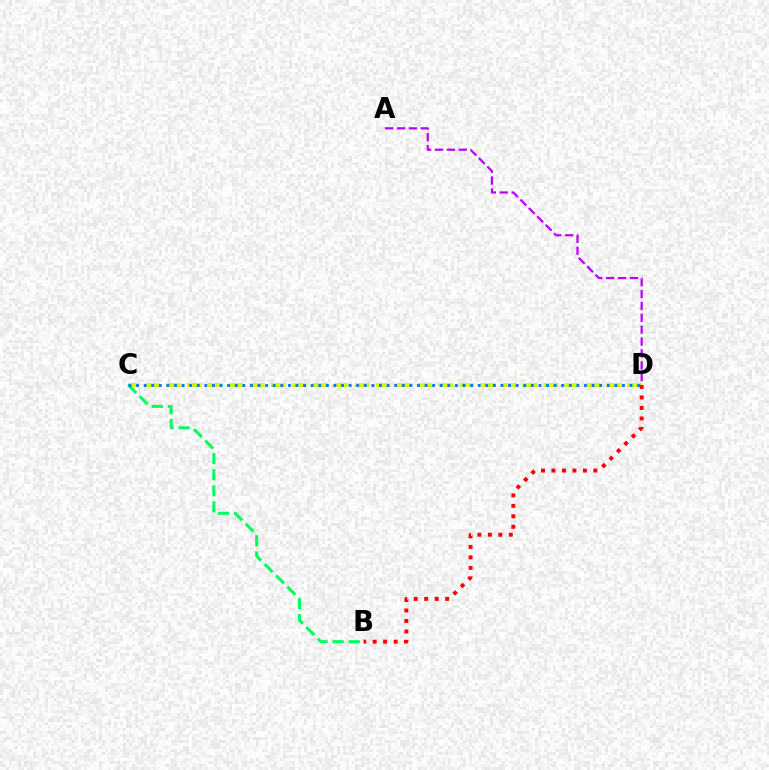{('C', 'D'): [{'color': '#d1ff00', 'line_style': 'dashed', 'thickness': 2.85}, {'color': '#0074ff', 'line_style': 'dotted', 'thickness': 2.06}], ('A', 'D'): [{'color': '#b900ff', 'line_style': 'dashed', 'thickness': 1.61}], ('B', 'D'): [{'color': '#ff0000', 'line_style': 'dotted', 'thickness': 2.85}], ('B', 'C'): [{'color': '#00ff5c', 'line_style': 'dashed', 'thickness': 2.18}]}